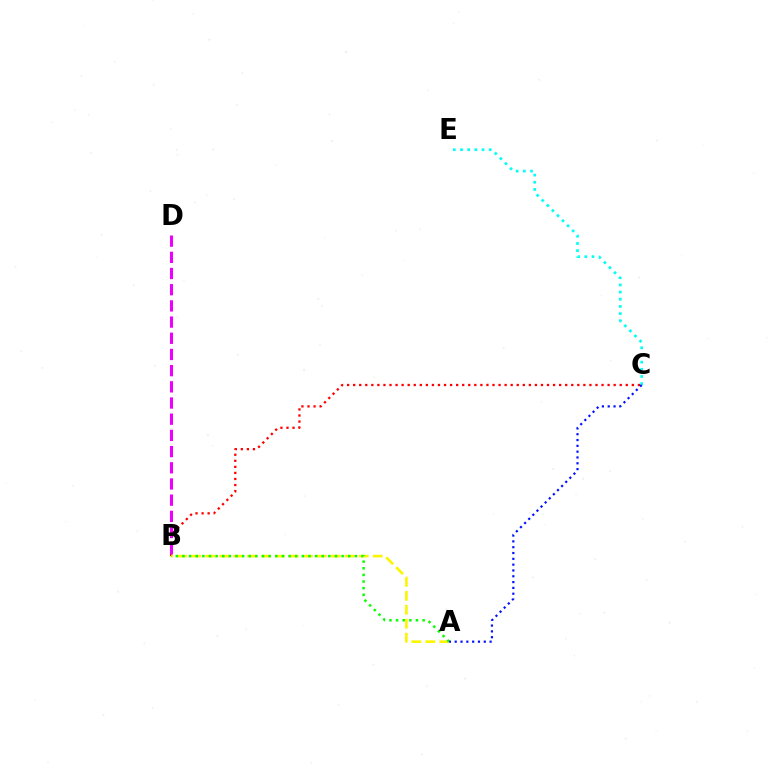{('B', 'C'): [{'color': '#ff0000', 'line_style': 'dotted', 'thickness': 1.65}], ('B', 'D'): [{'color': '#ee00ff', 'line_style': 'dashed', 'thickness': 2.2}], ('A', 'B'): [{'color': '#fcf500', 'line_style': 'dashed', 'thickness': 1.9}, {'color': '#08ff00', 'line_style': 'dotted', 'thickness': 1.8}], ('C', 'E'): [{'color': '#00fff6', 'line_style': 'dotted', 'thickness': 1.95}], ('A', 'C'): [{'color': '#0010ff', 'line_style': 'dotted', 'thickness': 1.58}]}